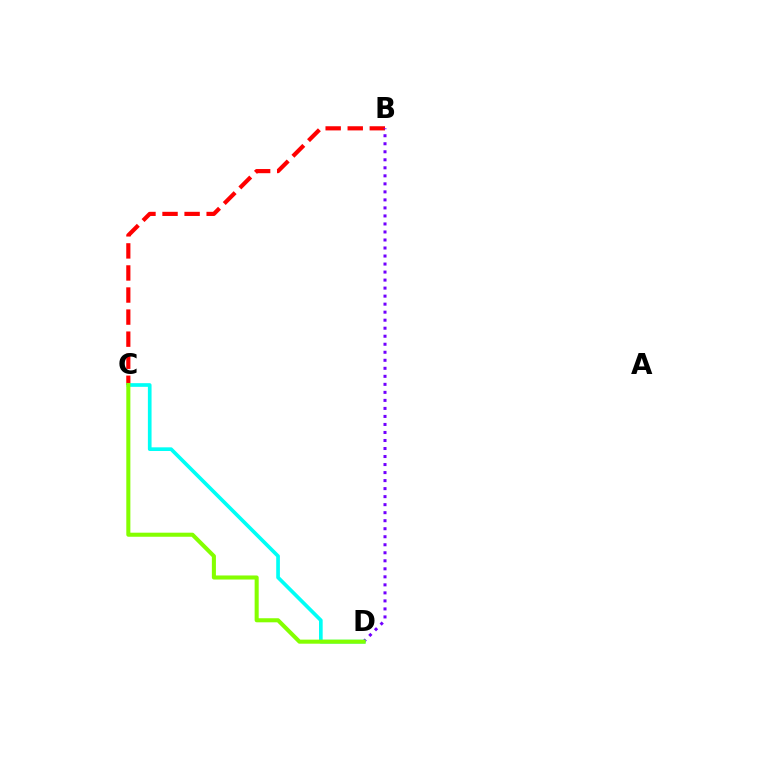{('B', 'C'): [{'color': '#ff0000', 'line_style': 'dashed', 'thickness': 3.0}], ('B', 'D'): [{'color': '#7200ff', 'line_style': 'dotted', 'thickness': 2.18}], ('C', 'D'): [{'color': '#00fff6', 'line_style': 'solid', 'thickness': 2.64}, {'color': '#84ff00', 'line_style': 'solid', 'thickness': 2.92}]}